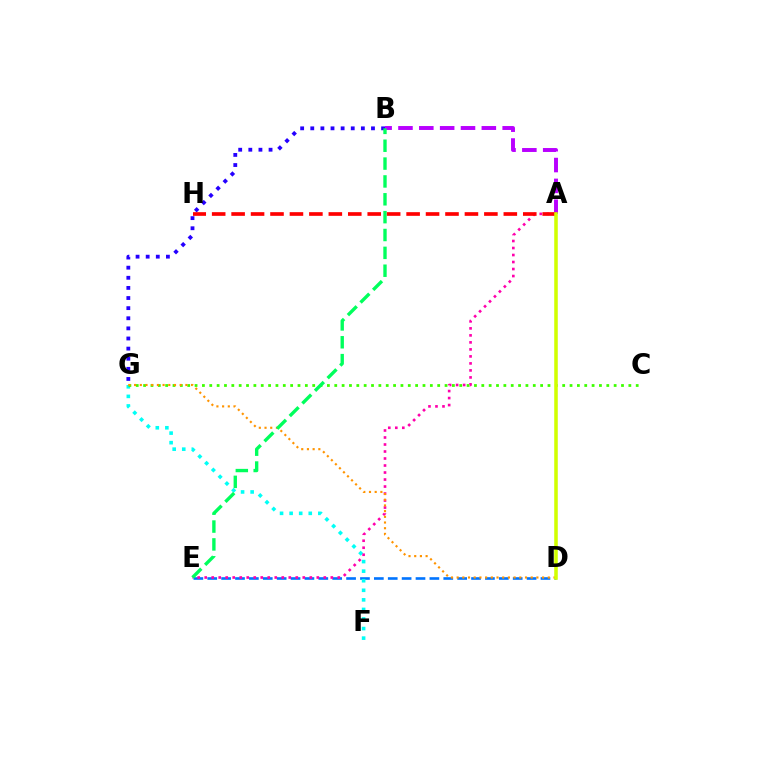{('D', 'E'): [{'color': '#0074ff', 'line_style': 'dashed', 'thickness': 1.89}], ('B', 'G'): [{'color': '#2500ff', 'line_style': 'dotted', 'thickness': 2.75}], ('F', 'G'): [{'color': '#00fff6', 'line_style': 'dotted', 'thickness': 2.6}], ('C', 'G'): [{'color': '#3dff00', 'line_style': 'dotted', 'thickness': 2.0}], ('A', 'B'): [{'color': '#b900ff', 'line_style': 'dashed', 'thickness': 2.83}], ('A', 'E'): [{'color': '#ff00ac', 'line_style': 'dotted', 'thickness': 1.9}], ('D', 'G'): [{'color': '#ff9400', 'line_style': 'dotted', 'thickness': 1.55}], ('B', 'E'): [{'color': '#00ff5c', 'line_style': 'dashed', 'thickness': 2.43}], ('A', 'H'): [{'color': '#ff0000', 'line_style': 'dashed', 'thickness': 2.64}], ('A', 'D'): [{'color': '#d1ff00', 'line_style': 'solid', 'thickness': 2.55}]}